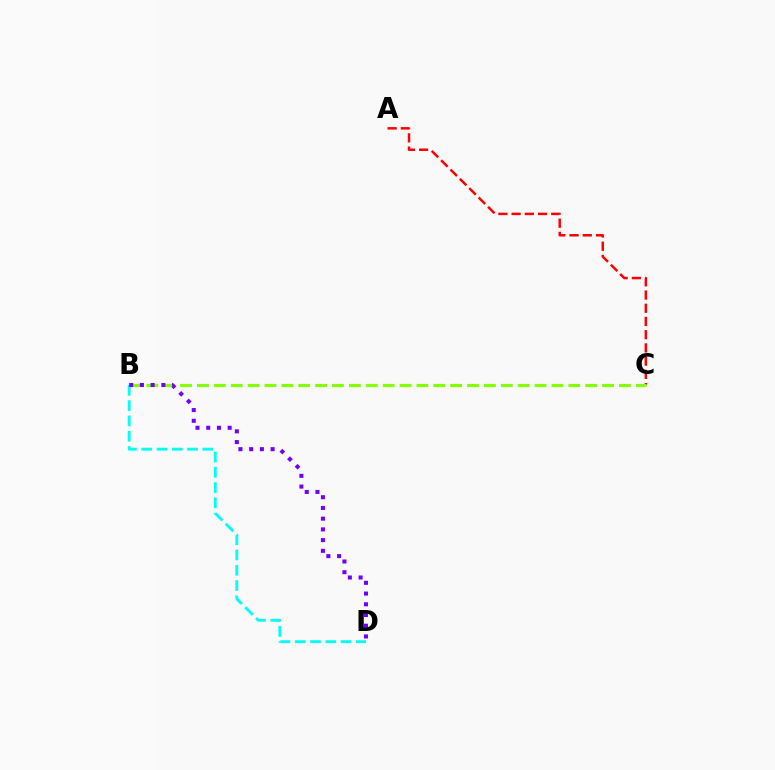{('A', 'C'): [{'color': '#ff0000', 'line_style': 'dashed', 'thickness': 1.8}], ('B', 'C'): [{'color': '#84ff00', 'line_style': 'dashed', 'thickness': 2.29}], ('B', 'D'): [{'color': '#00fff6', 'line_style': 'dashed', 'thickness': 2.08}, {'color': '#7200ff', 'line_style': 'dotted', 'thickness': 2.91}]}